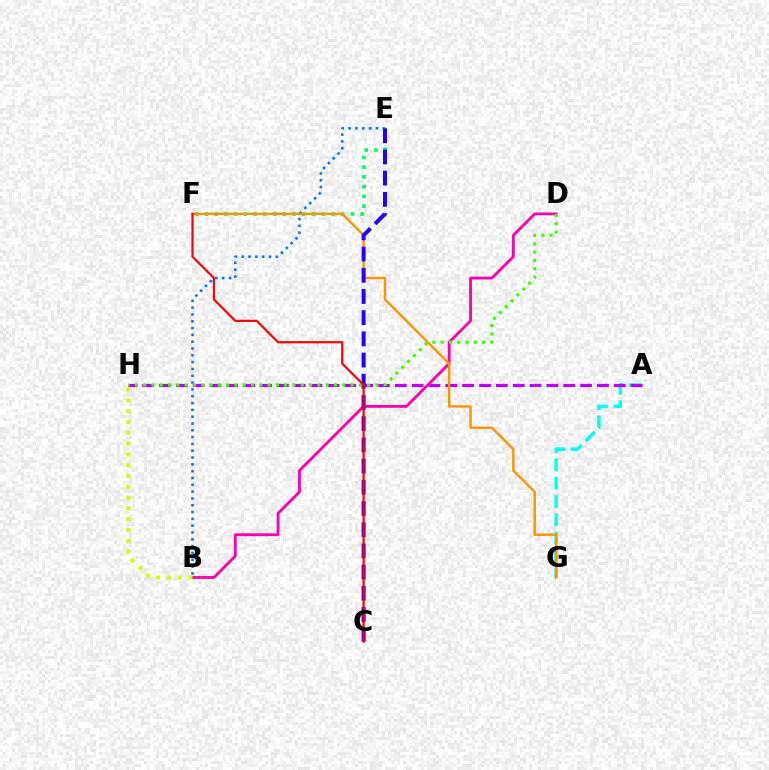{('B', 'D'): [{'color': '#ff00ac', 'line_style': 'solid', 'thickness': 2.03}], ('A', 'G'): [{'color': '#00fff6', 'line_style': 'dashed', 'thickness': 2.49}], ('B', 'H'): [{'color': '#d1ff00', 'line_style': 'dotted', 'thickness': 2.93}], ('B', 'E'): [{'color': '#0074ff', 'line_style': 'dotted', 'thickness': 1.85}], ('A', 'H'): [{'color': '#b900ff', 'line_style': 'dashed', 'thickness': 2.29}], ('E', 'F'): [{'color': '#00ff5c', 'line_style': 'dotted', 'thickness': 2.64}], ('F', 'G'): [{'color': '#ff9400', 'line_style': 'solid', 'thickness': 1.74}], ('C', 'E'): [{'color': '#2500ff', 'line_style': 'dashed', 'thickness': 2.88}], ('D', 'H'): [{'color': '#3dff00', 'line_style': 'dotted', 'thickness': 2.25}], ('C', 'F'): [{'color': '#ff0000', 'line_style': 'solid', 'thickness': 1.57}]}